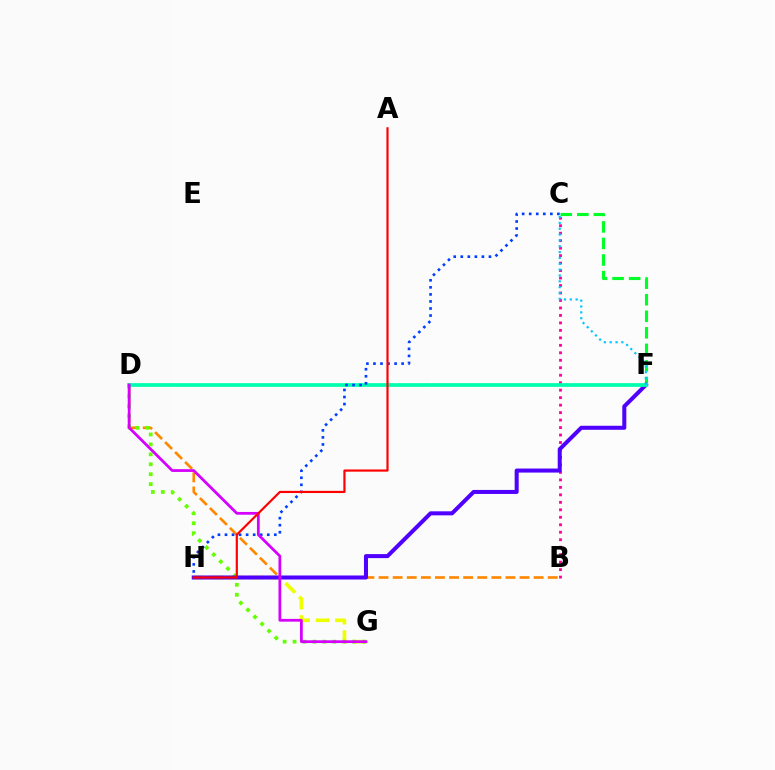{('B', 'C'): [{'color': '#ff00a0', 'line_style': 'dotted', 'thickness': 2.03}], ('C', 'F'): [{'color': '#00ff27', 'line_style': 'dashed', 'thickness': 2.25}, {'color': '#00c7ff', 'line_style': 'dotted', 'thickness': 1.59}], ('G', 'H'): [{'color': '#eeff00', 'line_style': 'dashed', 'thickness': 2.63}], ('B', 'D'): [{'color': '#ff8800', 'line_style': 'dashed', 'thickness': 1.92}], ('D', 'G'): [{'color': '#66ff00', 'line_style': 'dotted', 'thickness': 2.7}, {'color': '#d600ff', 'line_style': 'solid', 'thickness': 1.99}], ('F', 'H'): [{'color': '#4f00ff', 'line_style': 'solid', 'thickness': 2.9}], ('D', 'F'): [{'color': '#00ffaf', 'line_style': 'solid', 'thickness': 2.68}], ('C', 'H'): [{'color': '#003fff', 'line_style': 'dotted', 'thickness': 1.91}], ('A', 'H'): [{'color': '#ff0000', 'line_style': 'solid', 'thickness': 1.57}]}